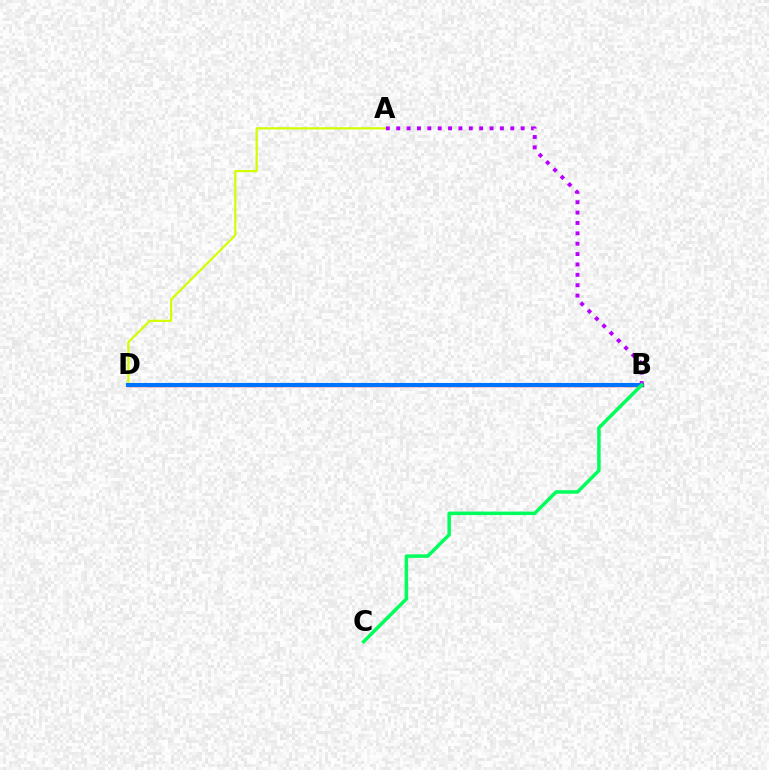{('A', 'D'): [{'color': '#d1ff00', 'line_style': 'solid', 'thickness': 1.58}], ('B', 'D'): [{'color': '#ff0000', 'line_style': 'solid', 'thickness': 2.43}, {'color': '#0074ff', 'line_style': 'solid', 'thickness': 2.93}], ('A', 'B'): [{'color': '#b900ff', 'line_style': 'dotted', 'thickness': 2.82}], ('B', 'C'): [{'color': '#00ff5c', 'line_style': 'solid', 'thickness': 2.51}]}